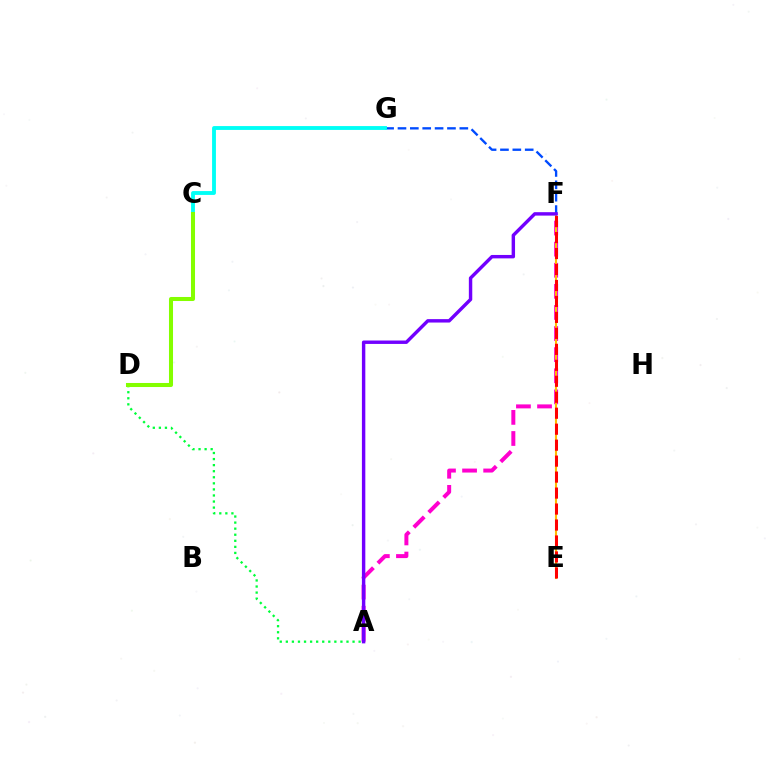{('A', 'D'): [{'color': '#00ff39', 'line_style': 'dotted', 'thickness': 1.65}], ('F', 'G'): [{'color': '#004bff', 'line_style': 'dashed', 'thickness': 1.68}], ('A', 'F'): [{'color': '#ff00cf', 'line_style': 'dashed', 'thickness': 2.87}, {'color': '#7200ff', 'line_style': 'solid', 'thickness': 2.46}], ('E', 'F'): [{'color': '#ffbd00', 'line_style': 'solid', 'thickness': 1.51}, {'color': '#ff0000', 'line_style': 'dashed', 'thickness': 2.17}], ('C', 'G'): [{'color': '#00fff6', 'line_style': 'solid', 'thickness': 2.77}], ('C', 'D'): [{'color': '#84ff00', 'line_style': 'solid', 'thickness': 2.91}]}